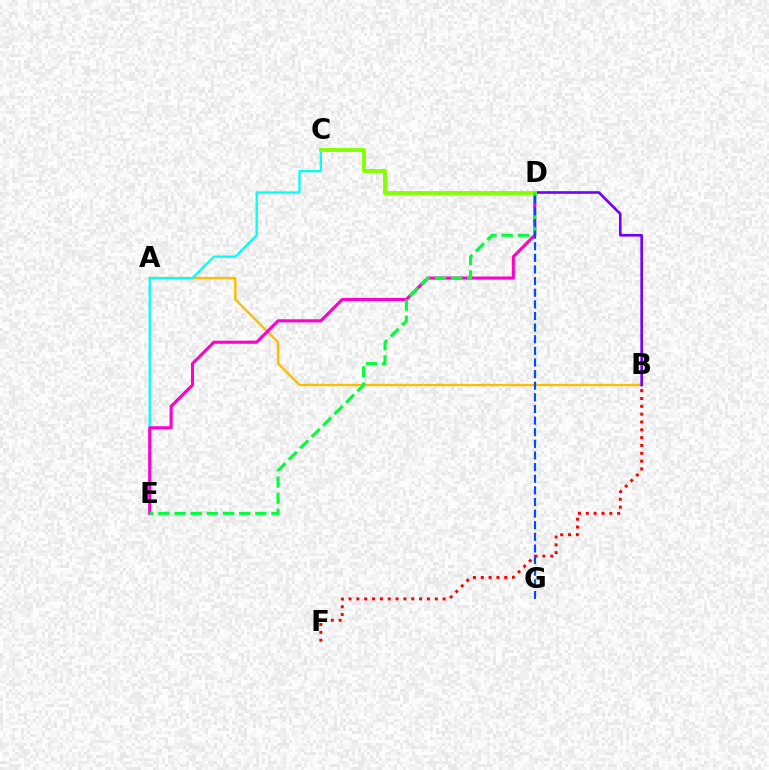{('A', 'B'): [{'color': '#ffbd00', 'line_style': 'solid', 'thickness': 1.7}], ('C', 'E'): [{'color': '#00fff6', 'line_style': 'solid', 'thickness': 1.63}], ('B', 'D'): [{'color': '#7200ff', 'line_style': 'solid', 'thickness': 1.89}], ('D', 'E'): [{'color': '#ff00cf', 'line_style': 'solid', 'thickness': 2.22}, {'color': '#00ff39', 'line_style': 'dashed', 'thickness': 2.2}], ('C', 'D'): [{'color': '#84ff00', 'line_style': 'solid', 'thickness': 2.77}], ('D', 'G'): [{'color': '#004bff', 'line_style': 'dashed', 'thickness': 1.58}], ('B', 'F'): [{'color': '#ff0000', 'line_style': 'dotted', 'thickness': 2.13}]}